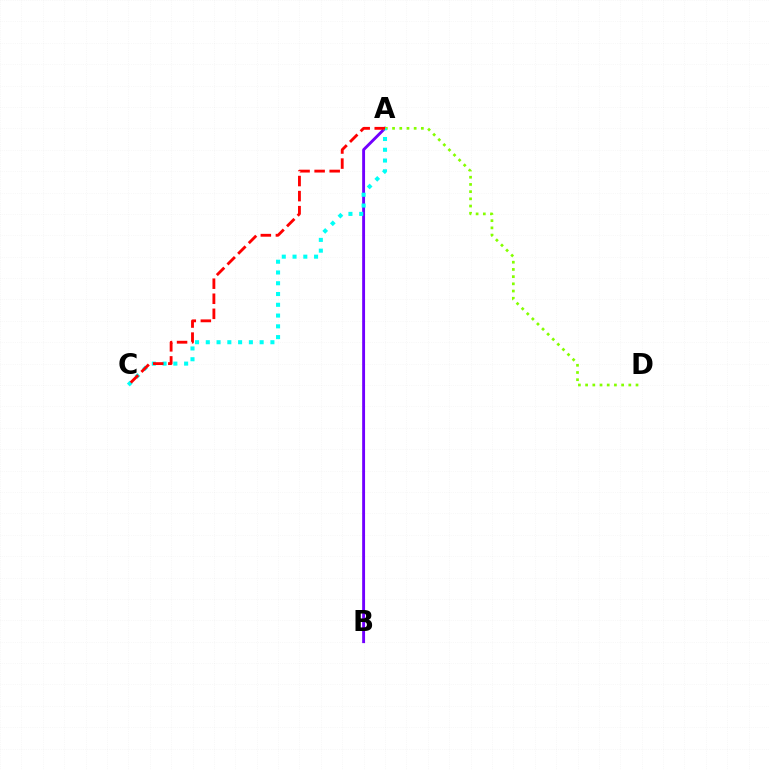{('A', 'B'): [{'color': '#7200ff', 'line_style': 'solid', 'thickness': 2.08}], ('A', 'D'): [{'color': '#84ff00', 'line_style': 'dotted', 'thickness': 1.96}], ('A', 'C'): [{'color': '#00fff6', 'line_style': 'dotted', 'thickness': 2.93}, {'color': '#ff0000', 'line_style': 'dashed', 'thickness': 2.05}]}